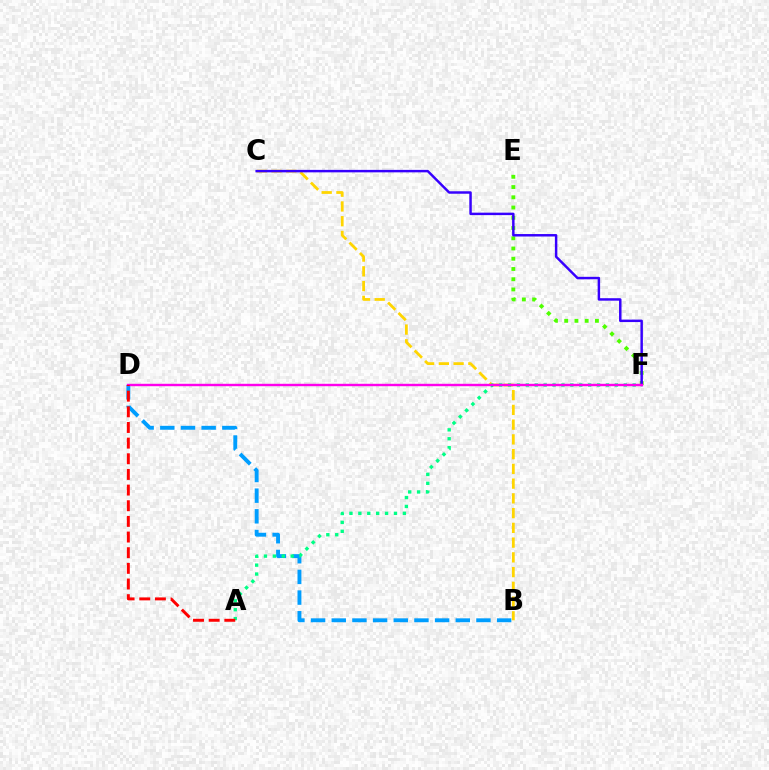{('B', 'C'): [{'color': '#ffd500', 'line_style': 'dashed', 'thickness': 2.0}], ('E', 'F'): [{'color': '#4fff00', 'line_style': 'dotted', 'thickness': 2.78}], ('B', 'D'): [{'color': '#009eff', 'line_style': 'dashed', 'thickness': 2.81}], ('A', 'F'): [{'color': '#00ff86', 'line_style': 'dotted', 'thickness': 2.42}], ('C', 'F'): [{'color': '#3700ff', 'line_style': 'solid', 'thickness': 1.78}], ('D', 'F'): [{'color': '#ff00ed', 'line_style': 'solid', 'thickness': 1.74}], ('A', 'D'): [{'color': '#ff0000', 'line_style': 'dashed', 'thickness': 2.13}]}